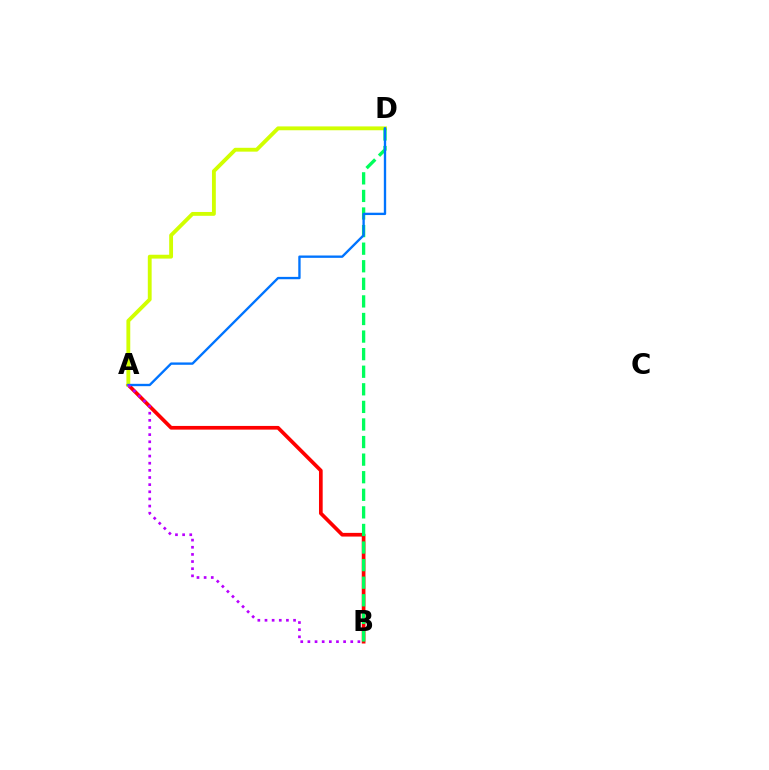{('A', 'B'): [{'color': '#ff0000', 'line_style': 'solid', 'thickness': 2.66}, {'color': '#b900ff', 'line_style': 'dotted', 'thickness': 1.94}], ('A', 'D'): [{'color': '#d1ff00', 'line_style': 'solid', 'thickness': 2.77}, {'color': '#0074ff', 'line_style': 'solid', 'thickness': 1.69}], ('B', 'D'): [{'color': '#00ff5c', 'line_style': 'dashed', 'thickness': 2.39}]}